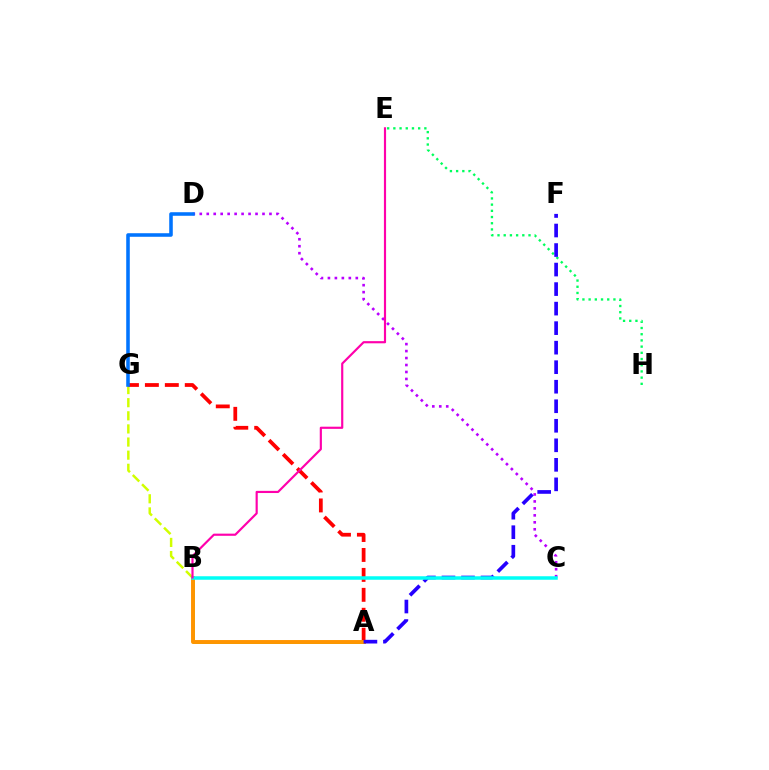{('A', 'B'): [{'color': '#3dff00', 'line_style': 'solid', 'thickness': 1.84}, {'color': '#ff9400', 'line_style': 'solid', 'thickness': 2.82}], ('B', 'G'): [{'color': '#d1ff00', 'line_style': 'dashed', 'thickness': 1.78}], ('E', 'H'): [{'color': '#00ff5c', 'line_style': 'dotted', 'thickness': 1.68}], ('C', 'D'): [{'color': '#b900ff', 'line_style': 'dotted', 'thickness': 1.89}], ('A', 'G'): [{'color': '#ff0000', 'line_style': 'dashed', 'thickness': 2.71}], ('A', 'F'): [{'color': '#2500ff', 'line_style': 'dashed', 'thickness': 2.65}], ('D', 'G'): [{'color': '#0074ff', 'line_style': 'solid', 'thickness': 2.56}], ('B', 'C'): [{'color': '#00fff6', 'line_style': 'solid', 'thickness': 2.53}], ('B', 'E'): [{'color': '#ff00ac', 'line_style': 'solid', 'thickness': 1.56}]}